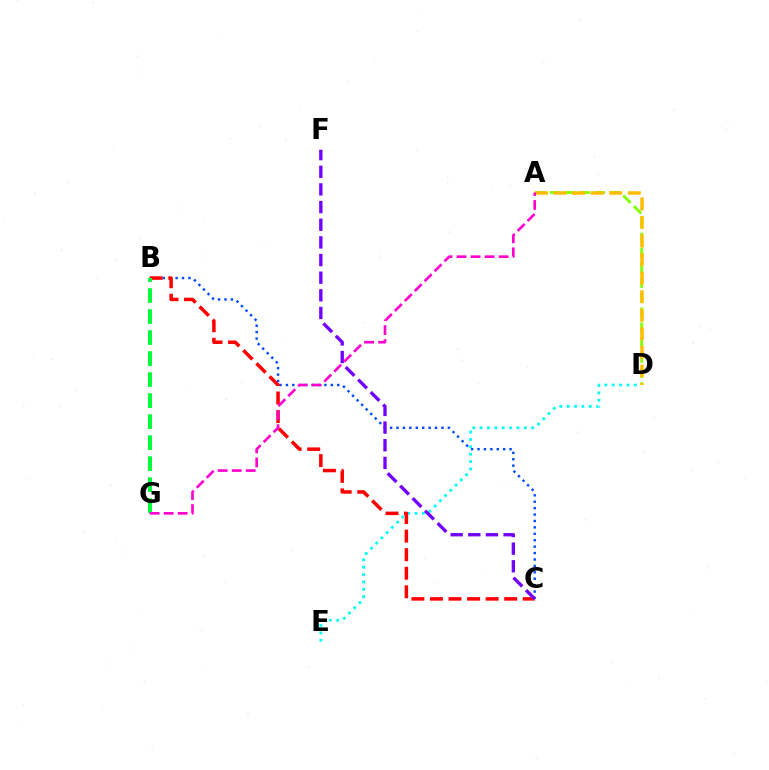{('A', 'D'): [{'color': '#84ff00', 'line_style': 'dashed', 'thickness': 2.03}, {'color': '#ffbd00', 'line_style': 'dashed', 'thickness': 2.52}], ('B', 'C'): [{'color': '#004bff', 'line_style': 'dotted', 'thickness': 1.74}, {'color': '#ff0000', 'line_style': 'dashed', 'thickness': 2.52}], ('D', 'E'): [{'color': '#00fff6', 'line_style': 'dotted', 'thickness': 2.01}], ('B', 'G'): [{'color': '#00ff39', 'line_style': 'dashed', 'thickness': 2.85}], ('A', 'G'): [{'color': '#ff00cf', 'line_style': 'dashed', 'thickness': 1.91}], ('C', 'F'): [{'color': '#7200ff', 'line_style': 'dashed', 'thickness': 2.4}]}